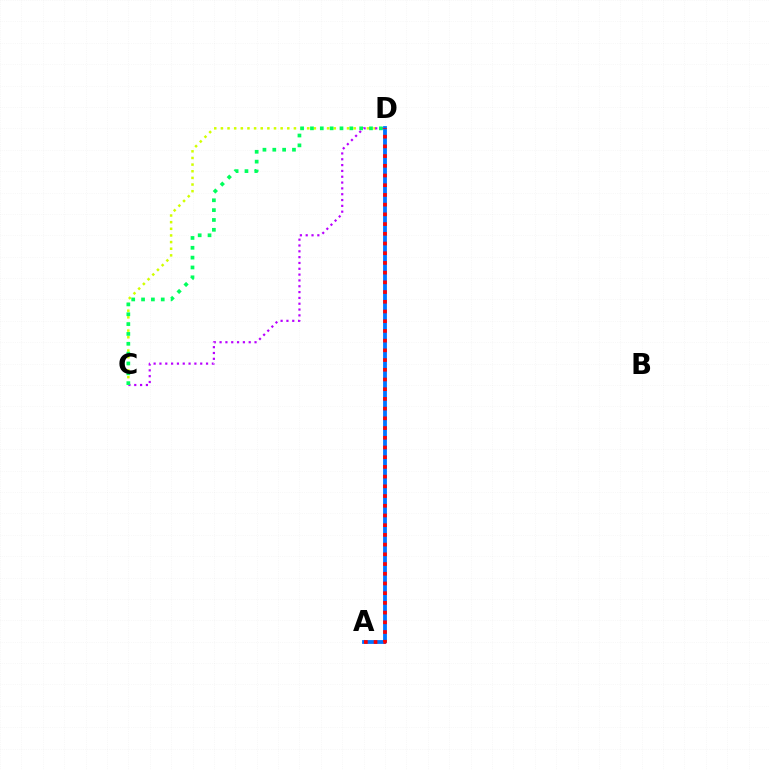{('C', 'D'): [{'color': '#d1ff00', 'line_style': 'dotted', 'thickness': 1.8}, {'color': '#b900ff', 'line_style': 'dotted', 'thickness': 1.58}, {'color': '#00ff5c', 'line_style': 'dotted', 'thickness': 2.67}], ('A', 'D'): [{'color': '#0074ff', 'line_style': 'solid', 'thickness': 2.75}, {'color': '#ff0000', 'line_style': 'dotted', 'thickness': 2.64}]}